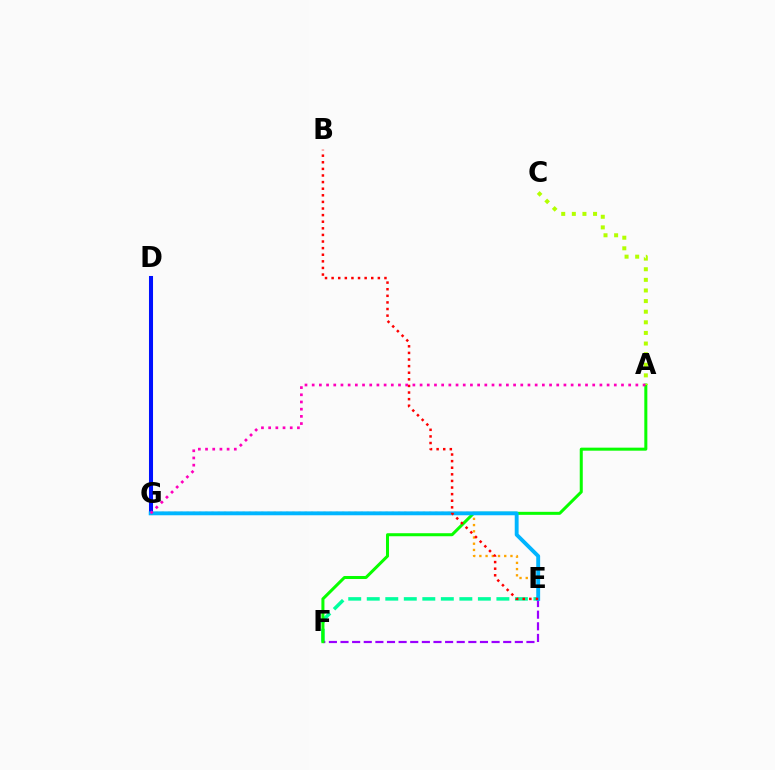{('E', 'F'): [{'color': '#00ff9d', 'line_style': 'dashed', 'thickness': 2.52}, {'color': '#9b00ff', 'line_style': 'dashed', 'thickness': 1.58}], ('E', 'G'): [{'color': '#ffa500', 'line_style': 'dotted', 'thickness': 1.69}, {'color': '#00b5ff', 'line_style': 'solid', 'thickness': 2.79}], ('D', 'G'): [{'color': '#0010ff', 'line_style': 'solid', 'thickness': 2.91}], ('A', 'F'): [{'color': '#08ff00', 'line_style': 'solid', 'thickness': 2.18}], ('A', 'C'): [{'color': '#b3ff00', 'line_style': 'dotted', 'thickness': 2.88}], ('B', 'E'): [{'color': '#ff0000', 'line_style': 'dotted', 'thickness': 1.79}], ('A', 'G'): [{'color': '#ff00bd', 'line_style': 'dotted', 'thickness': 1.95}]}